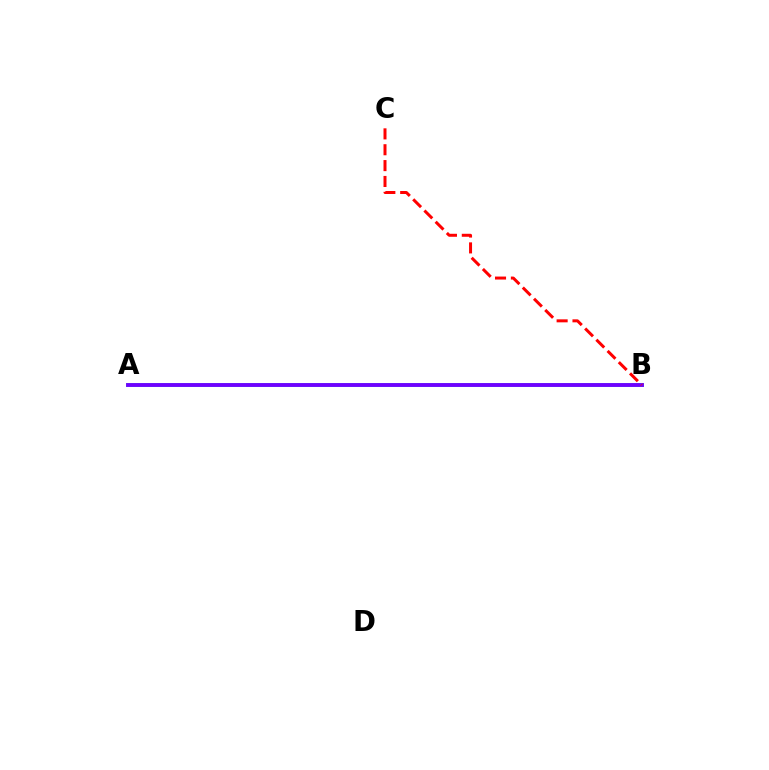{('A', 'B'): [{'color': '#84ff00', 'line_style': 'solid', 'thickness': 2.87}, {'color': '#00fff6', 'line_style': 'solid', 'thickness': 2.55}, {'color': '#7200ff', 'line_style': 'solid', 'thickness': 2.76}], ('B', 'C'): [{'color': '#ff0000', 'line_style': 'dashed', 'thickness': 2.16}]}